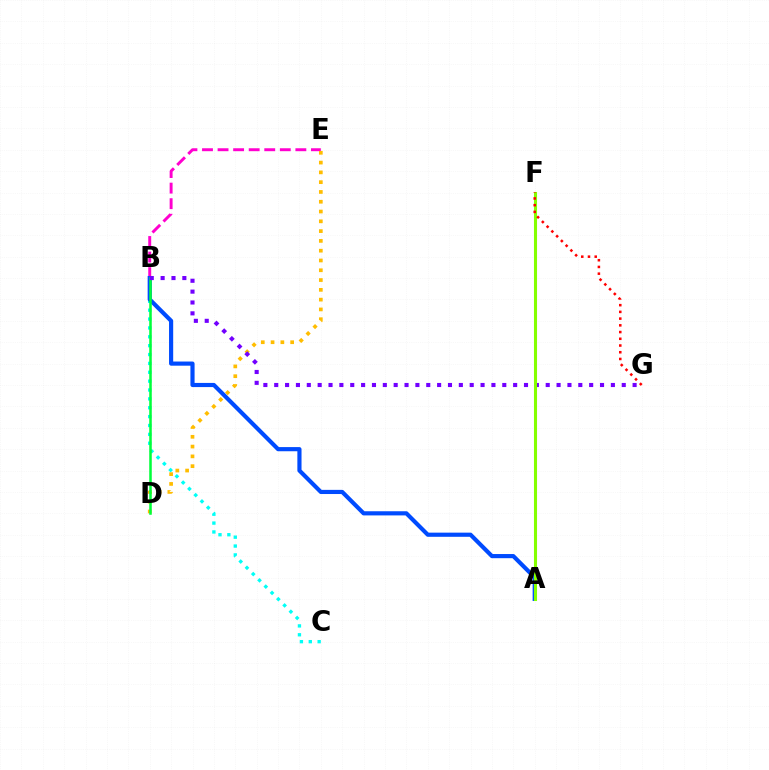{('B', 'E'): [{'color': '#ff00cf', 'line_style': 'dashed', 'thickness': 2.11}], ('B', 'C'): [{'color': '#00fff6', 'line_style': 'dotted', 'thickness': 2.41}], ('D', 'E'): [{'color': '#ffbd00', 'line_style': 'dotted', 'thickness': 2.66}], ('A', 'B'): [{'color': '#004bff', 'line_style': 'solid', 'thickness': 2.99}], ('B', 'D'): [{'color': '#00ff39', 'line_style': 'solid', 'thickness': 1.82}], ('B', 'G'): [{'color': '#7200ff', 'line_style': 'dotted', 'thickness': 2.95}], ('A', 'F'): [{'color': '#84ff00', 'line_style': 'solid', 'thickness': 2.22}], ('F', 'G'): [{'color': '#ff0000', 'line_style': 'dotted', 'thickness': 1.83}]}